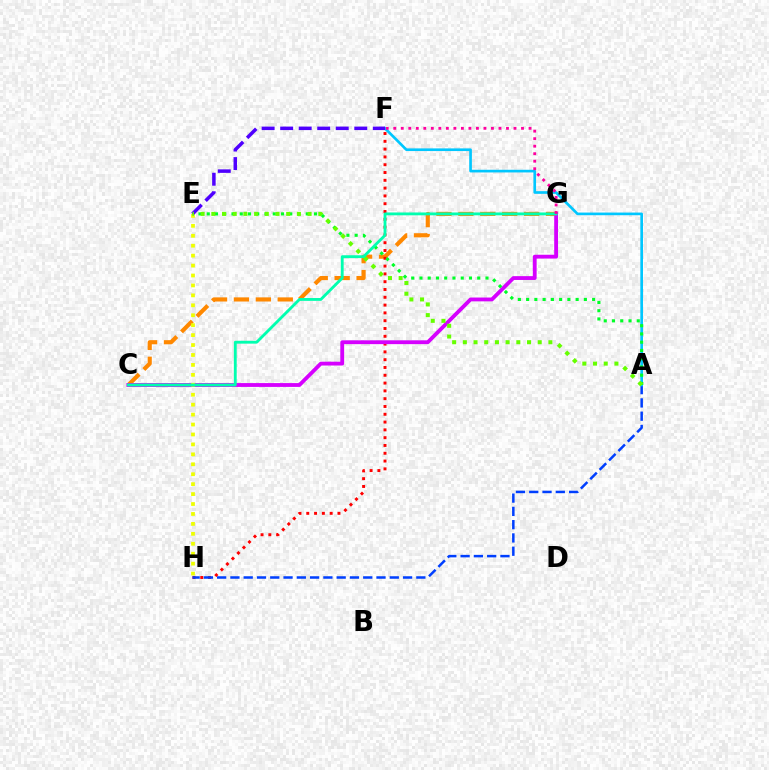{('C', 'G'): [{'color': '#ff8800', 'line_style': 'dashed', 'thickness': 2.98}, {'color': '#d600ff', 'line_style': 'solid', 'thickness': 2.75}, {'color': '#00ffaf', 'line_style': 'solid', 'thickness': 2.05}], ('F', 'H'): [{'color': '#ff0000', 'line_style': 'dotted', 'thickness': 2.12}], ('A', 'H'): [{'color': '#003fff', 'line_style': 'dashed', 'thickness': 1.8}], ('A', 'F'): [{'color': '#00c7ff', 'line_style': 'solid', 'thickness': 1.92}], ('E', 'H'): [{'color': '#eeff00', 'line_style': 'dotted', 'thickness': 2.7}], ('A', 'E'): [{'color': '#00ff27', 'line_style': 'dotted', 'thickness': 2.24}, {'color': '#66ff00', 'line_style': 'dotted', 'thickness': 2.91}], ('E', 'F'): [{'color': '#4f00ff', 'line_style': 'dashed', 'thickness': 2.52}], ('F', 'G'): [{'color': '#ff00a0', 'line_style': 'dotted', 'thickness': 2.04}]}